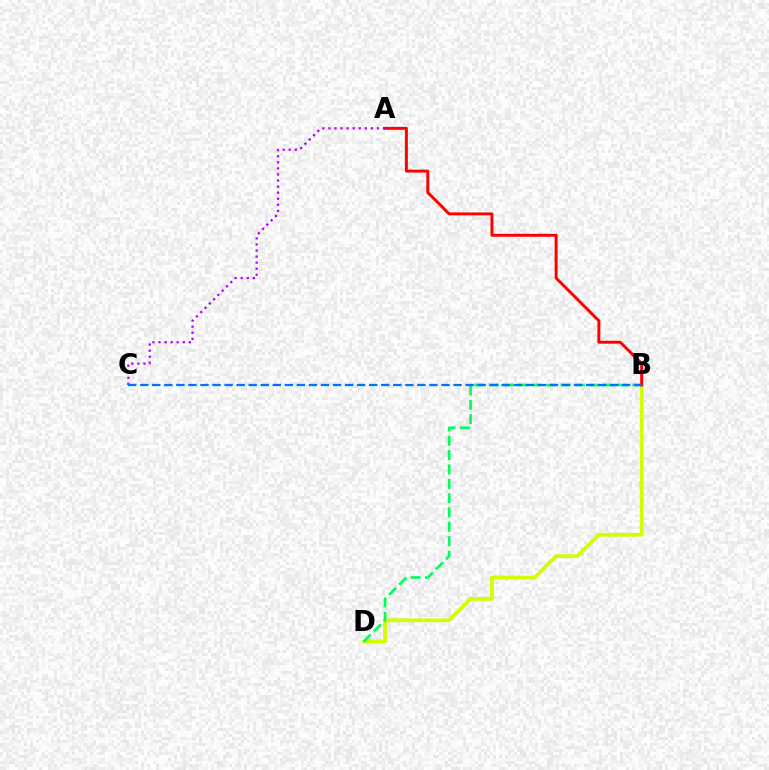{('B', 'D'): [{'color': '#d1ff00', 'line_style': 'solid', 'thickness': 2.69}, {'color': '#00ff5c', 'line_style': 'dashed', 'thickness': 1.95}], ('A', 'B'): [{'color': '#ff0000', 'line_style': 'solid', 'thickness': 2.12}], ('A', 'C'): [{'color': '#b900ff', 'line_style': 'dotted', 'thickness': 1.65}], ('B', 'C'): [{'color': '#0074ff', 'line_style': 'dashed', 'thickness': 1.64}]}